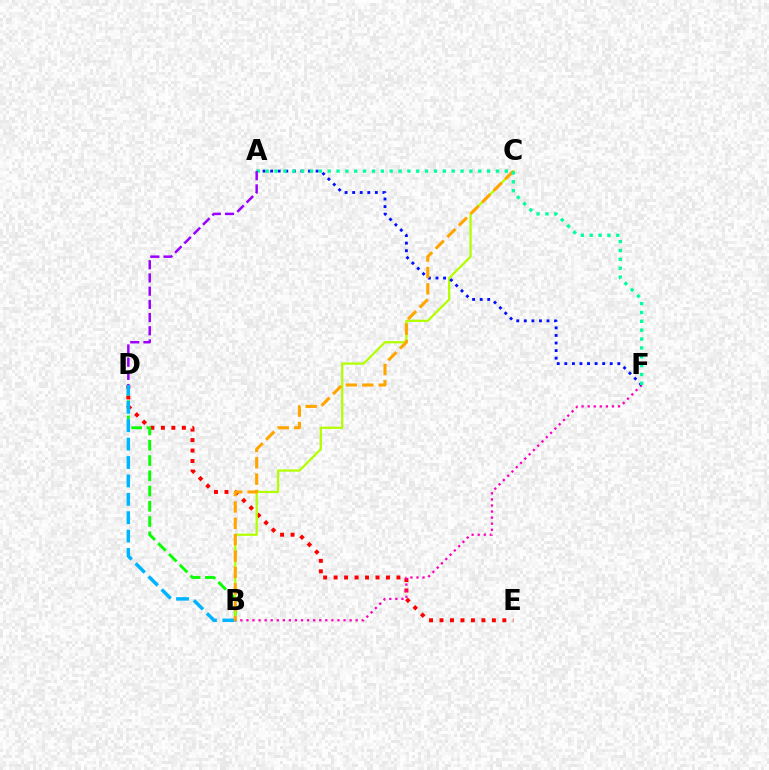{('D', 'E'): [{'color': '#ff0000', 'line_style': 'dotted', 'thickness': 2.85}], ('B', 'D'): [{'color': '#08ff00', 'line_style': 'dashed', 'thickness': 2.07}, {'color': '#00b5ff', 'line_style': 'dashed', 'thickness': 2.5}], ('B', 'C'): [{'color': '#b3ff00', 'line_style': 'solid', 'thickness': 1.62}, {'color': '#ffa500', 'line_style': 'dashed', 'thickness': 2.23}], ('B', 'F'): [{'color': '#ff00bd', 'line_style': 'dotted', 'thickness': 1.65}], ('A', 'F'): [{'color': '#0010ff', 'line_style': 'dotted', 'thickness': 2.06}, {'color': '#00ff9d', 'line_style': 'dotted', 'thickness': 2.41}], ('A', 'D'): [{'color': '#9b00ff', 'line_style': 'dashed', 'thickness': 1.79}]}